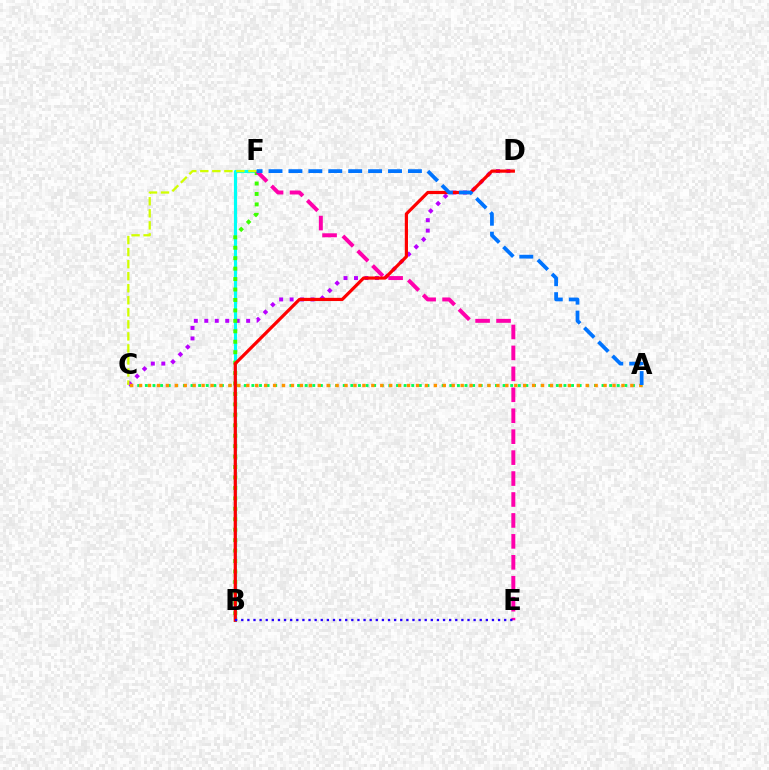{('A', 'C'): [{'color': '#00ff5c', 'line_style': 'dotted', 'thickness': 2.07}, {'color': '#ff9400', 'line_style': 'dotted', 'thickness': 2.43}], ('B', 'F'): [{'color': '#00fff6', 'line_style': 'solid', 'thickness': 2.27}, {'color': '#3dff00', 'line_style': 'dotted', 'thickness': 2.84}], ('C', 'D'): [{'color': '#b900ff', 'line_style': 'dotted', 'thickness': 2.84}], ('E', 'F'): [{'color': '#ff00ac', 'line_style': 'dashed', 'thickness': 2.84}], ('B', 'D'): [{'color': '#ff0000', 'line_style': 'solid', 'thickness': 2.3}], ('B', 'E'): [{'color': '#2500ff', 'line_style': 'dotted', 'thickness': 1.66}], ('C', 'F'): [{'color': '#d1ff00', 'line_style': 'dashed', 'thickness': 1.64}], ('A', 'F'): [{'color': '#0074ff', 'line_style': 'dashed', 'thickness': 2.71}]}